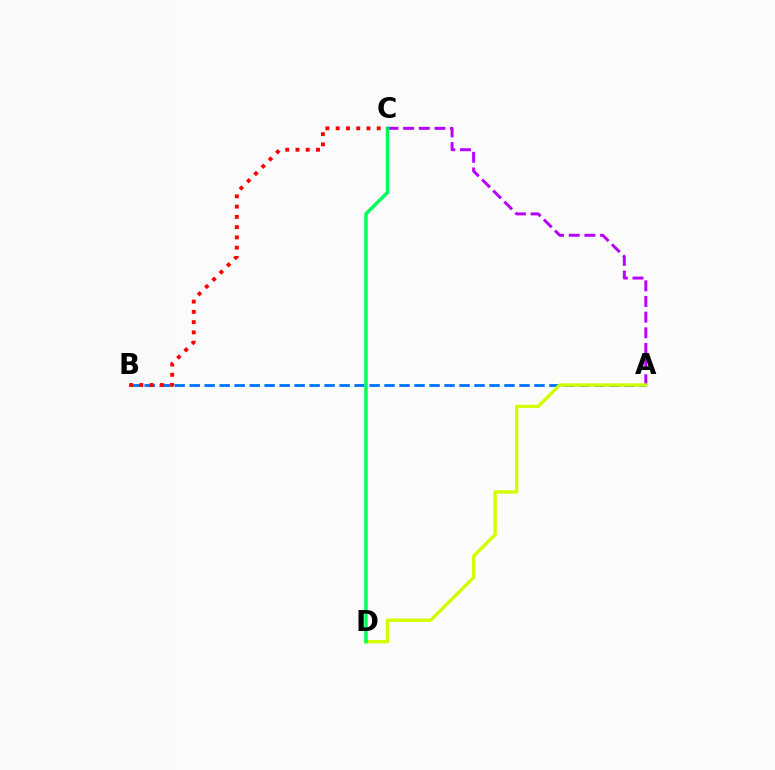{('A', 'B'): [{'color': '#0074ff', 'line_style': 'dashed', 'thickness': 2.04}], ('A', 'C'): [{'color': '#b900ff', 'line_style': 'dashed', 'thickness': 2.13}], ('A', 'D'): [{'color': '#d1ff00', 'line_style': 'solid', 'thickness': 2.42}], ('C', 'D'): [{'color': '#00ff5c', 'line_style': 'solid', 'thickness': 2.49}], ('B', 'C'): [{'color': '#ff0000', 'line_style': 'dotted', 'thickness': 2.79}]}